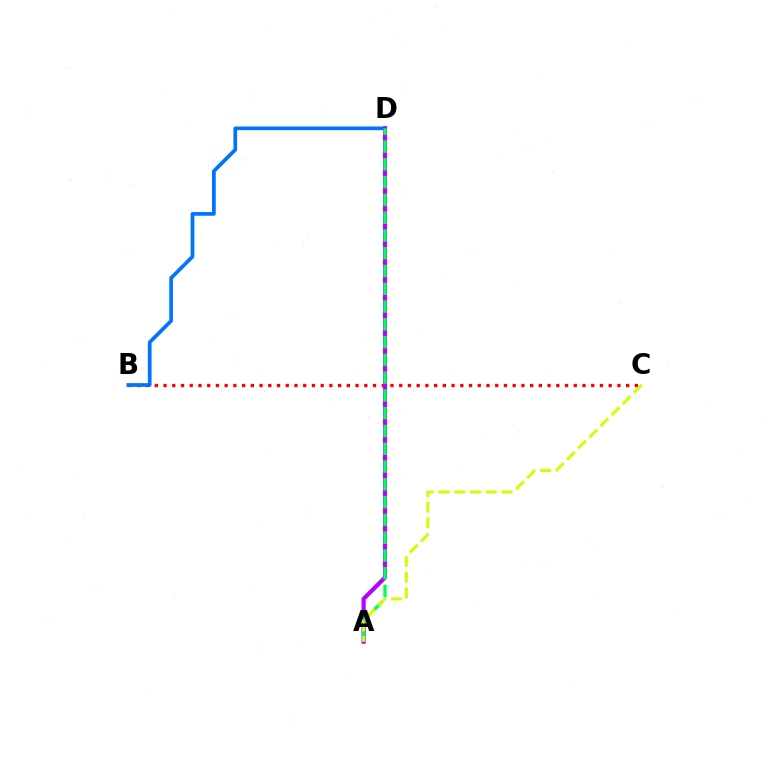{('B', 'C'): [{'color': '#ff0000', 'line_style': 'dotted', 'thickness': 2.37}], ('B', 'D'): [{'color': '#0074ff', 'line_style': 'solid', 'thickness': 2.67}], ('A', 'D'): [{'color': '#b900ff', 'line_style': 'solid', 'thickness': 2.99}, {'color': '#00ff5c', 'line_style': 'dashed', 'thickness': 2.42}], ('A', 'C'): [{'color': '#d1ff00', 'line_style': 'dashed', 'thickness': 2.14}]}